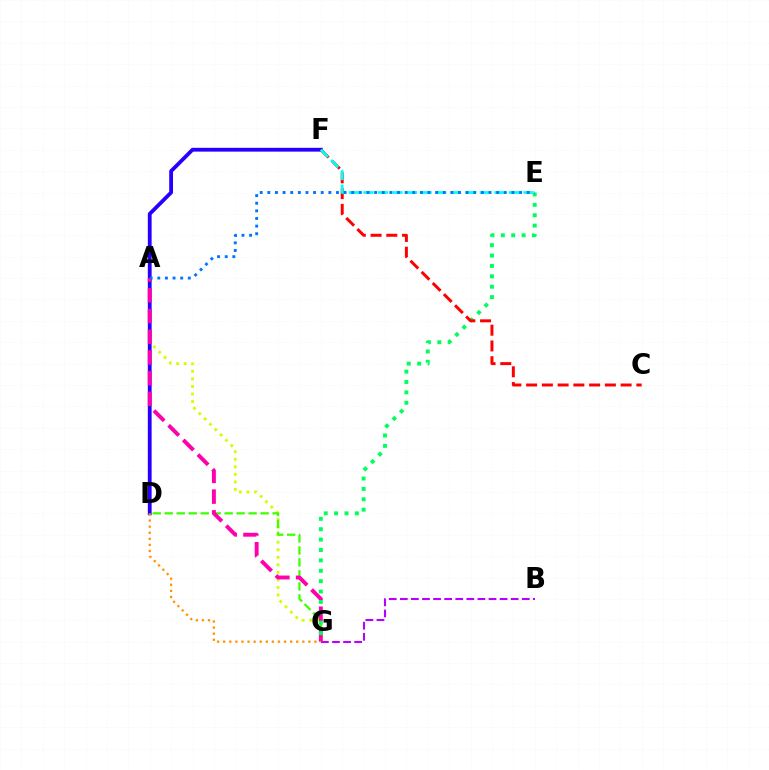{('A', 'G'): [{'color': '#d1ff00', 'line_style': 'dotted', 'thickness': 2.05}, {'color': '#ff00ac', 'line_style': 'dashed', 'thickness': 2.81}], ('D', 'G'): [{'color': '#3dff00', 'line_style': 'dashed', 'thickness': 1.63}, {'color': '#ff9400', 'line_style': 'dotted', 'thickness': 1.65}], ('B', 'G'): [{'color': '#b900ff', 'line_style': 'dashed', 'thickness': 1.51}], ('D', 'F'): [{'color': '#2500ff', 'line_style': 'solid', 'thickness': 2.74}], ('E', 'G'): [{'color': '#00ff5c', 'line_style': 'dotted', 'thickness': 2.82}], ('C', 'F'): [{'color': '#ff0000', 'line_style': 'dashed', 'thickness': 2.14}], ('E', 'F'): [{'color': '#00fff6', 'line_style': 'dashed', 'thickness': 1.98}], ('A', 'E'): [{'color': '#0074ff', 'line_style': 'dotted', 'thickness': 2.07}]}